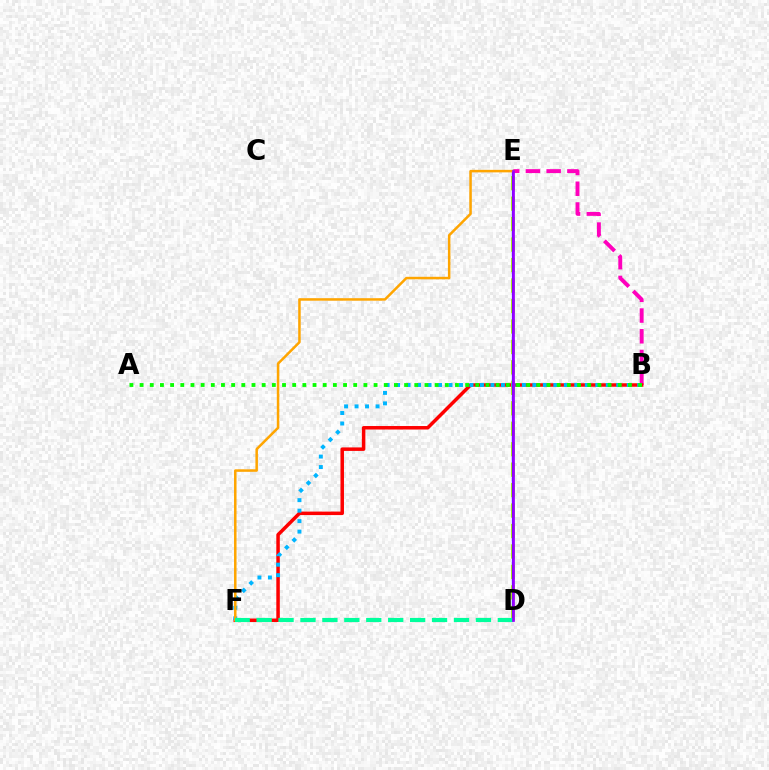{('B', 'E'): [{'color': '#ff00bd', 'line_style': 'dashed', 'thickness': 2.82}], ('B', 'F'): [{'color': '#ff0000', 'line_style': 'solid', 'thickness': 2.52}, {'color': '#00b5ff', 'line_style': 'dotted', 'thickness': 2.85}], ('D', 'E'): [{'color': '#b3ff00', 'line_style': 'dashed', 'thickness': 2.78}, {'color': '#0010ff', 'line_style': 'solid', 'thickness': 1.59}, {'color': '#9b00ff', 'line_style': 'solid', 'thickness': 1.95}], ('A', 'B'): [{'color': '#08ff00', 'line_style': 'dotted', 'thickness': 2.76}], ('E', 'F'): [{'color': '#ffa500', 'line_style': 'solid', 'thickness': 1.81}], ('D', 'F'): [{'color': '#00ff9d', 'line_style': 'dashed', 'thickness': 2.98}]}